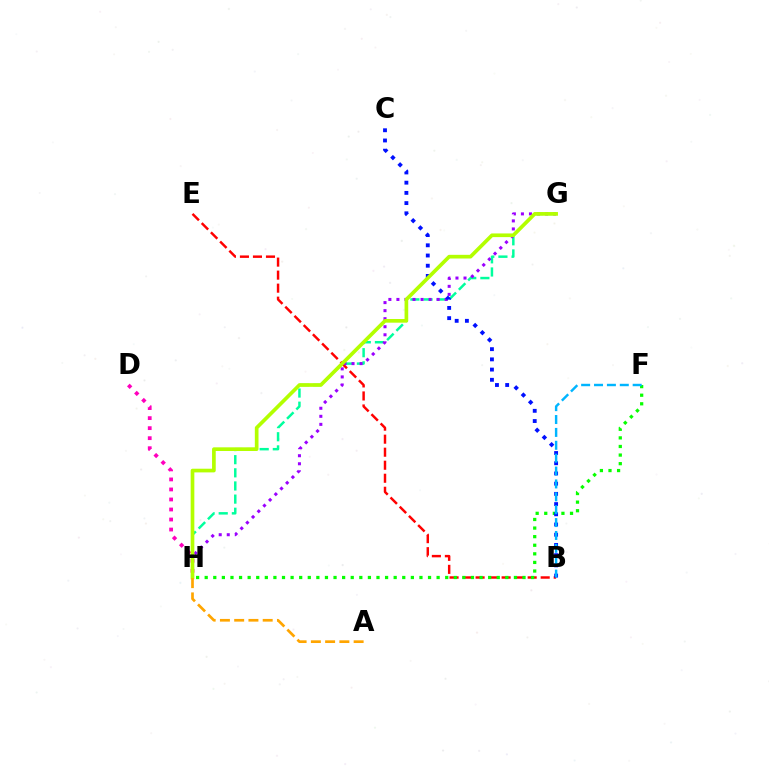{('D', 'H'): [{'color': '#ff00bd', 'line_style': 'dotted', 'thickness': 2.72}], ('G', 'H'): [{'color': '#00ff9d', 'line_style': 'dashed', 'thickness': 1.79}, {'color': '#9b00ff', 'line_style': 'dotted', 'thickness': 2.19}, {'color': '#b3ff00', 'line_style': 'solid', 'thickness': 2.65}], ('B', 'E'): [{'color': '#ff0000', 'line_style': 'dashed', 'thickness': 1.77}], ('F', 'H'): [{'color': '#08ff00', 'line_style': 'dotted', 'thickness': 2.33}], ('B', 'C'): [{'color': '#0010ff', 'line_style': 'dotted', 'thickness': 2.77}], ('A', 'H'): [{'color': '#ffa500', 'line_style': 'dashed', 'thickness': 1.94}], ('B', 'F'): [{'color': '#00b5ff', 'line_style': 'dashed', 'thickness': 1.75}]}